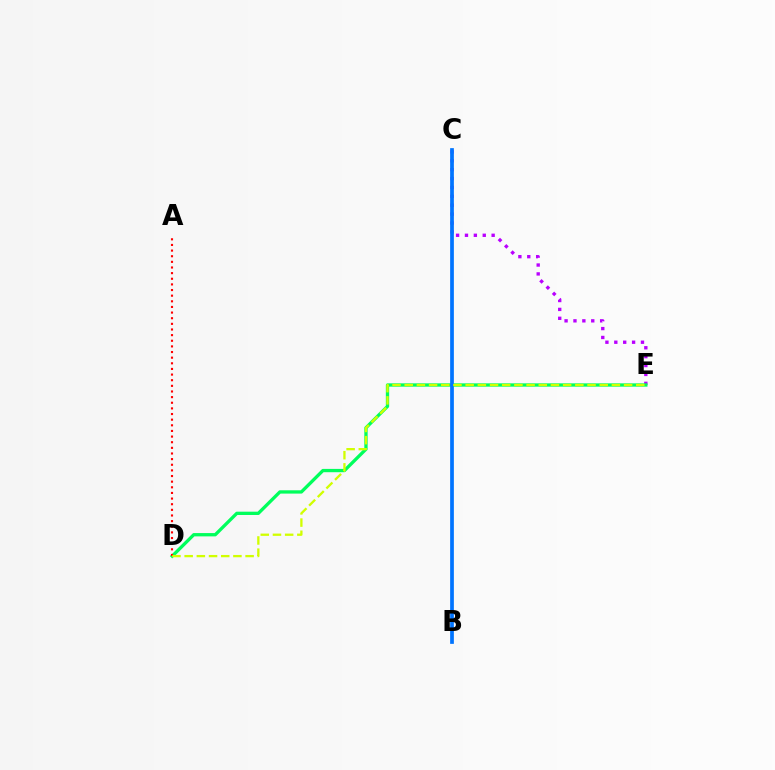{('C', 'E'): [{'color': '#b900ff', 'line_style': 'dotted', 'thickness': 2.42}], ('D', 'E'): [{'color': '#00ff5c', 'line_style': 'solid', 'thickness': 2.38}, {'color': '#d1ff00', 'line_style': 'dashed', 'thickness': 1.66}], ('A', 'D'): [{'color': '#ff0000', 'line_style': 'dotted', 'thickness': 1.53}], ('B', 'C'): [{'color': '#0074ff', 'line_style': 'solid', 'thickness': 2.68}]}